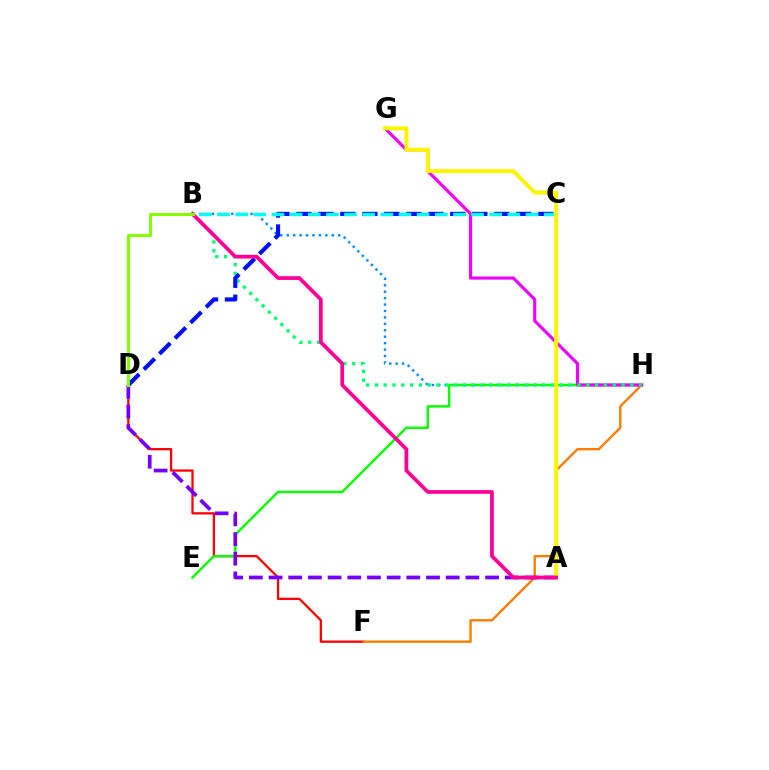{('B', 'H'): [{'color': '#008cff', 'line_style': 'dotted', 'thickness': 1.75}, {'color': '#00ff74', 'line_style': 'dotted', 'thickness': 2.39}], ('D', 'F'): [{'color': '#ff0000', 'line_style': 'solid', 'thickness': 1.64}], ('E', 'H'): [{'color': '#08ff00', 'line_style': 'solid', 'thickness': 1.75}], ('F', 'H'): [{'color': '#ff7c00', 'line_style': 'solid', 'thickness': 1.7}], ('G', 'H'): [{'color': '#ee00ff', 'line_style': 'solid', 'thickness': 2.27}], ('A', 'D'): [{'color': '#7200ff', 'line_style': 'dashed', 'thickness': 2.67}], ('C', 'D'): [{'color': '#0010ff', 'line_style': 'dashed', 'thickness': 2.99}], ('B', 'C'): [{'color': '#00fff6', 'line_style': 'dashed', 'thickness': 2.47}], ('A', 'G'): [{'color': '#fcf500', 'line_style': 'solid', 'thickness': 2.85}], ('A', 'B'): [{'color': '#ff0094', 'line_style': 'solid', 'thickness': 2.69}], ('B', 'D'): [{'color': '#84ff00', 'line_style': 'solid', 'thickness': 2.17}]}